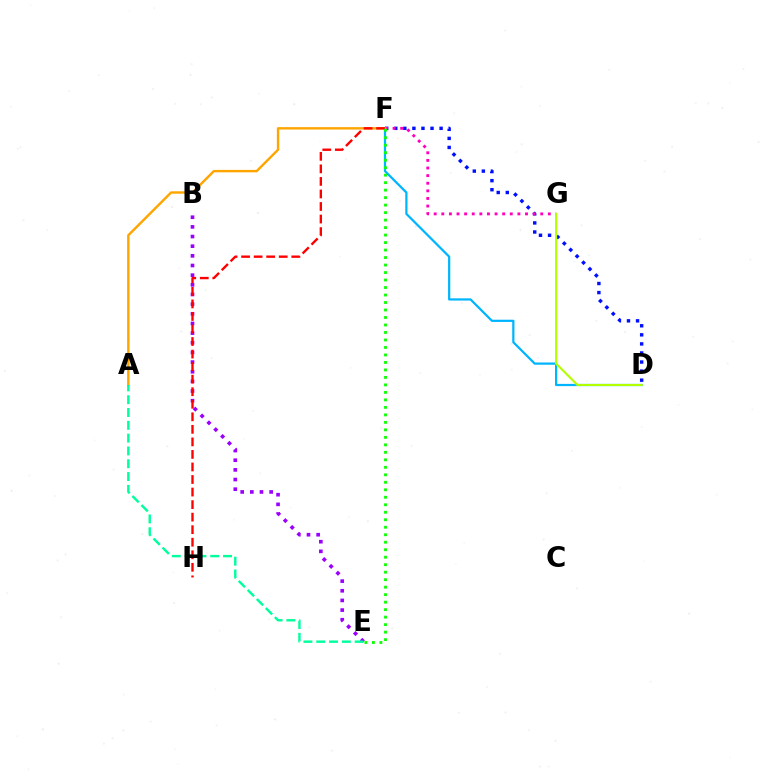{('D', 'F'): [{'color': '#00b5ff', 'line_style': 'solid', 'thickness': 1.6}, {'color': '#0010ff', 'line_style': 'dotted', 'thickness': 2.46}], ('B', 'E'): [{'color': '#9b00ff', 'line_style': 'dotted', 'thickness': 2.62}], ('F', 'G'): [{'color': '#ff00bd', 'line_style': 'dotted', 'thickness': 2.07}], ('A', 'F'): [{'color': '#ffa500', 'line_style': 'solid', 'thickness': 1.74}], ('F', 'H'): [{'color': '#ff0000', 'line_style': 'dashed', 'thickness': 1.7}], ('E', 'F'): [{'color': '#08ff00', 'line_style': 'dotted', 'thickness': 2.04}], ('D', 'G'): [{'color': '#b3ff00', 'line_style': 'solid', 'thickness': 1.52}], ('A', 'E'): [{'color': '#00ff9d', 'line_style': 'dashed', 'thickness': 1.74}]}